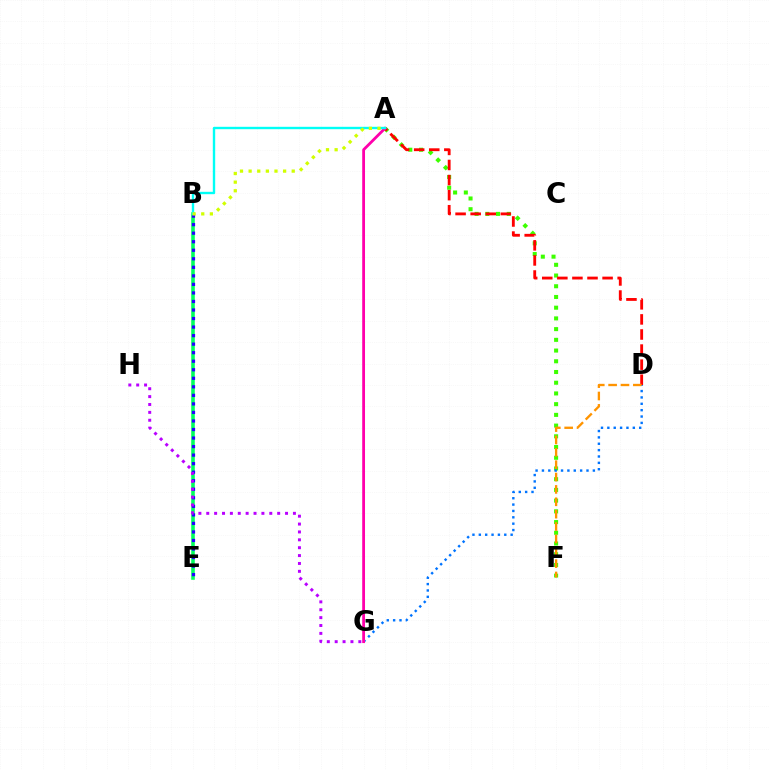{('A', 'F'): [{'color': '#3dff00', 'line_style': 'dotted', 'thickness': 2.91}], ('B', 'E'): [{'color': '#00ff5c', 'line_style': 'solid', 'thickness': 2.58}, {'color': '#2500ff', 'line_style': 'dotted', 'thickness': 2.32}], ('D', 'G'): [{'color': '#0074ff', 'line_style': 'dotted', 'thickness': 1.73}], ('G', 'H'): [{'color': '#b900ff', 'line_style': 'dotted', 'thickness': 2.14}], ('A', 'D'): [{'color': '#ff0000', 'line_style': 'dashed', 'thickness': 2.05}], ('A', 'G'): [{'color': '#ff00ac', 'line_style': 'solid', 'thickness': 2.02}], ('A', 'B'): [{'color': '#00fff6', 'line_style': 'solid', 'thickness': 1.71}, {'color': '#d1ff00', 'line_style': 'dotted', 'thickness': 2.34}], ('D', 'F'): [{'color': '#ff9400', 'line_style': 'dashed', 'thickness': 1.68}]}